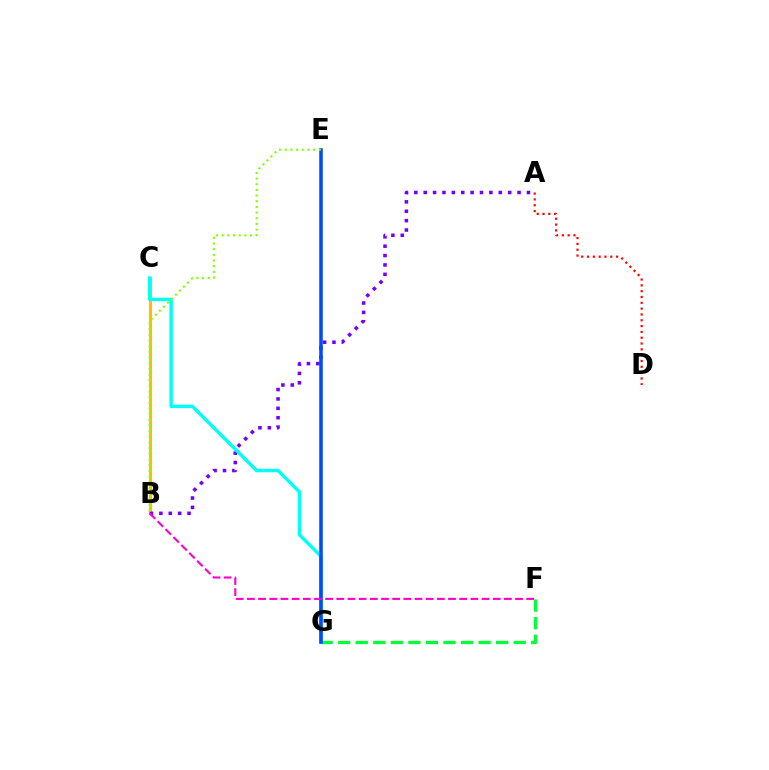{('F', 'G'): [{'color': '#00ff39', 'line_style': 'dashed', 'thickness': 2.38}], ('B', 'C'): [{'color': '#ffbd00', 'line_style': 'solid', 'thickness': 2.21}], ('A', 'D'): [{'color': '#ff0000', 'line_style': 'dotted', 'thickness': 1.58}], ('A', 'B'): [{'color': '#7200ff', 'line_style': 'dotted', 'thickness': 2.55}], ('C', 'G'): [{'color': '#00fff6', 'line_style': 'solid', 'thickness': 2.46}], ('E', 'G'): [{'color': '#004bff', 'line_style': 'solid', 'thickness': 2.56}], ('B', 'F'): [{'color': '#ff00cf', 'line_style': 'dashed', 'thickness': 1.52}], ('B', 'E'): [{'color': '#84ff00', 'line_style': 'dotted', 'thickness': 1.54}]}